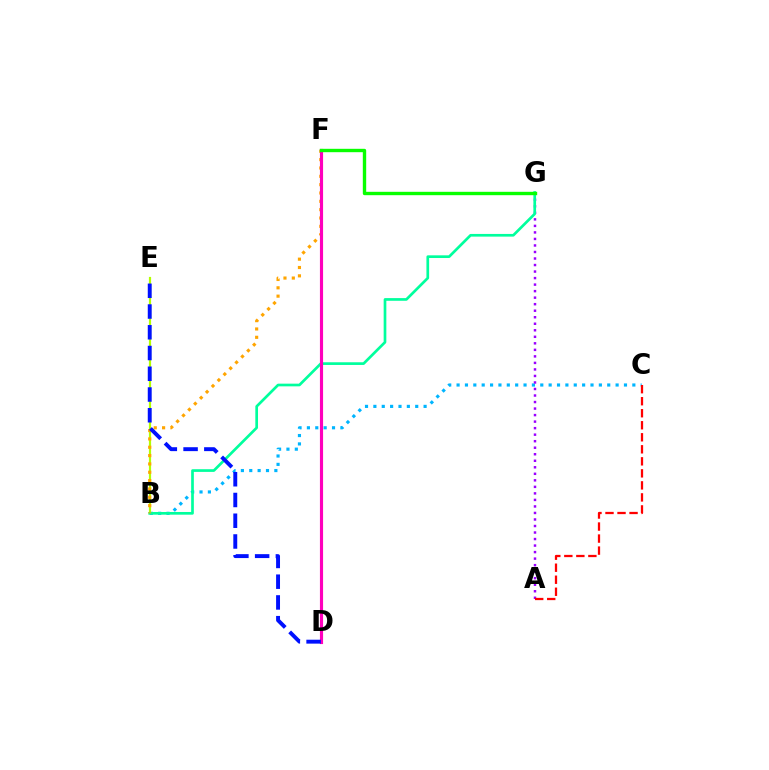{('B', 'C'): [{'color': '#00b5ff', 'line_style': 'dotted', 'thickness': 2.27}], ('B', 'E'): [{'color': '#b3ff00', 'line_style': 'solid', 'thickness': 1.58}], ('A', 'G'): [{'color': '#9b00ff', 'line_style': 'dotted', 'thickness': 1.77}], ('B', 'G'): [{'color': '#00ff9d', 'line_style': 'solid', 'thickness': 1.94}], ('A', 'C'): [{'color': '#ff0000', 'line_style': 'dashed', 'thickness': 1.63}], ('B', 'F'): [{'color': '#ffa500', 'line_style': 'dotted', 'thickness': 2.27}], ('D', 'F'): [{'color': '#ff00bd', 'line_style': 'solid', 'thickness': 2.26}], ('D', 'E'): [{'color': '#0010ff', 'line_style': 'dashed', 'thickness': 2.82}], ('F', 'G'): [{'color': '#08ff00', 'line_style': 'solid', 'thickness': 2.43}]}